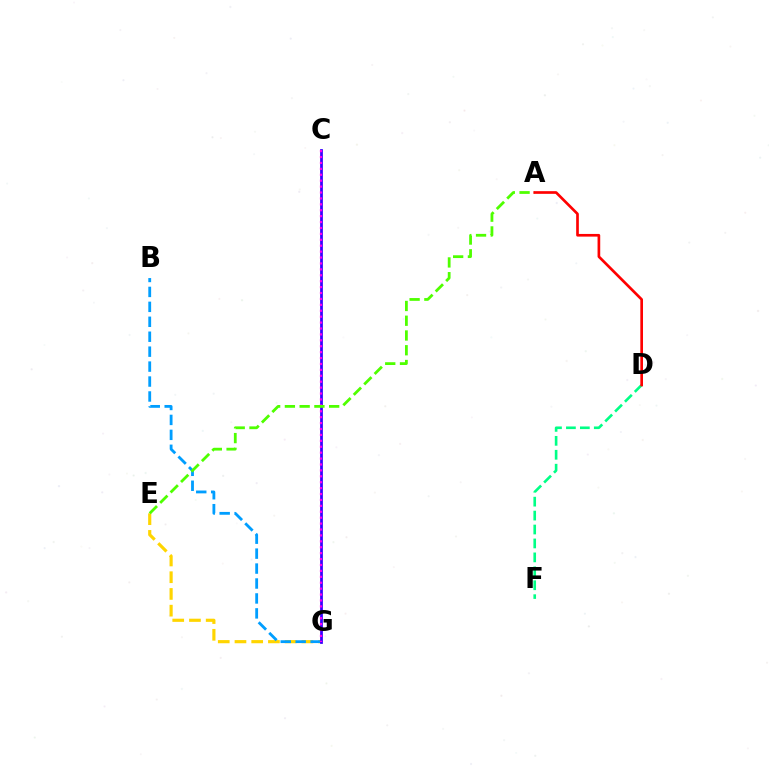{('E', 'G'): [{'color': '#ffd500', 'line_style': 'dashed', 'thickness': 2.27}], ('B', 'G'): [{'color': '#009eff', 'line_style': 'dashed', 'thickness': 2.03}], ('C', 'G'): [{'color': '#3700ff', 'line_style': 'solid', 'thickness': 1.99}, {'color': '#ff00ed', 'line_style': 'dotted', 'thickness': 1.61}], ('A', 'E'): [{'color': '#4fff00', 'line_style': 'dashed', 'thickness': 2.0}], ('D', 'F'): [{'color': '#00ff86', 'line_style': 'dashed', 'thickness': 1.89}], ('A', 'D'): [{'color': '#ff0000', 'line_style': 'solid', 'thickness': 1.92}]}